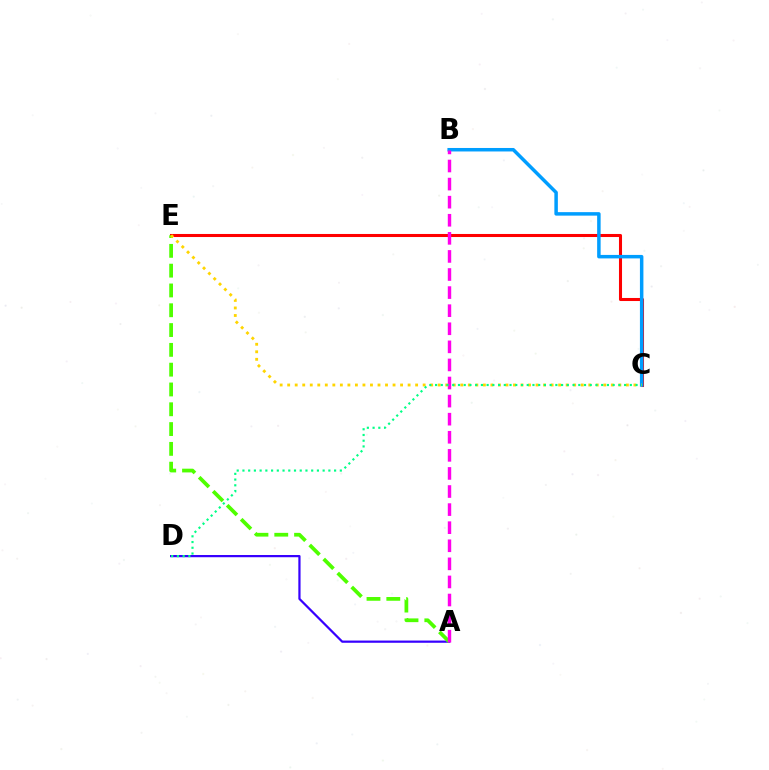{('C', 'E'): [{'color': '#ff0000', 'line_style': 'solid', 'thickness': 2.2}, {'color': '#ffd500', 'line_style': 'dotted', 'thickness': 2.04}], ('A', 'D'): [{'color': '#3700ff', 'line_style': 'solid', 'thickness': 1.6}], ('B', 'C'): [{'color': '#009eff', 'line_style': 'solid', 'thickness': 2.51}], ('A', 'E'): [{'color': '#4fff00', 'line_style': 'dashed', 'thickness': 2.69}], ('A', 'B'): [{'color': '#ff00ed', 'line_style': 'dashed', 'thickness': 2.46}], ('C', 'D'): [{'color': '#00ff86', 'line_style': 'dotted', 'thickness': 1.56}]}